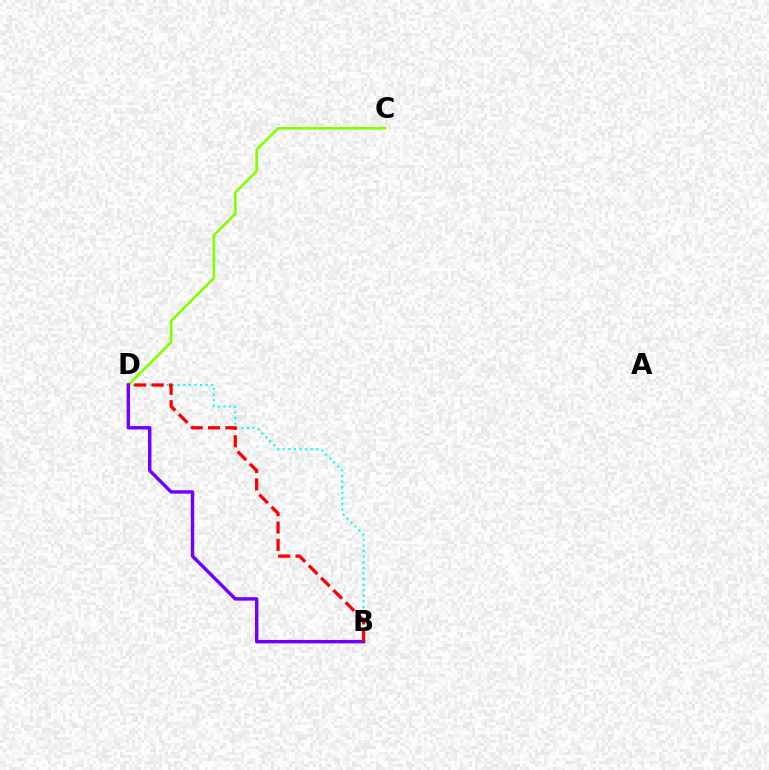{('B', 'D'): [{'color': '#00fff6', 'line_style': 'dotted', 'thickness': 1.52}, {'color': '#7200ff', 'line_style': 'solid', 'thickness': 2.48}, {'color': '#ff0000', 'line_style': 'dashed', 'thickness': 2.36}], ('C', 'D'): [{'color': '#84ff00', 'line_style': 'solid', 'thickness': 1.92}]}